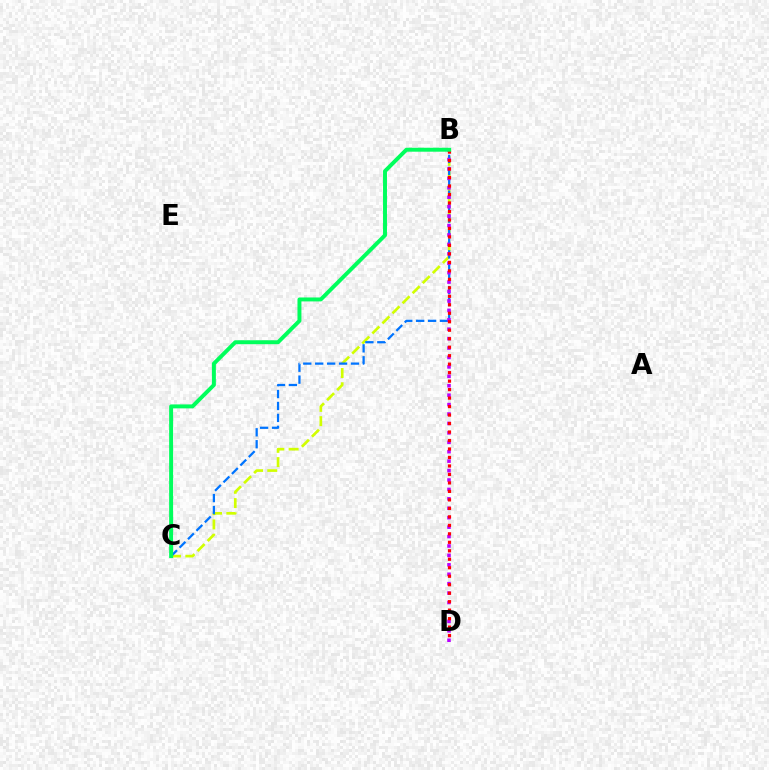{('B', 'C'): [{'color': '#d1ff00', 'line_style': 'dashed', 'thickness': 1.93}, {'color': '#0074ff', 'line_style': 'dashed', 'thickness': 1.62}, {'color': '#00ff5c', 'line_style': 'solid', 'thickness': 2.84}], ('B', 'D'): [{'color': '#b900ff', 'line_style': 'dotted', 'thickness': 2.56}, {'color': '#ff0000', 'line_style': 'dotted', 'thickness': 2.3}]}